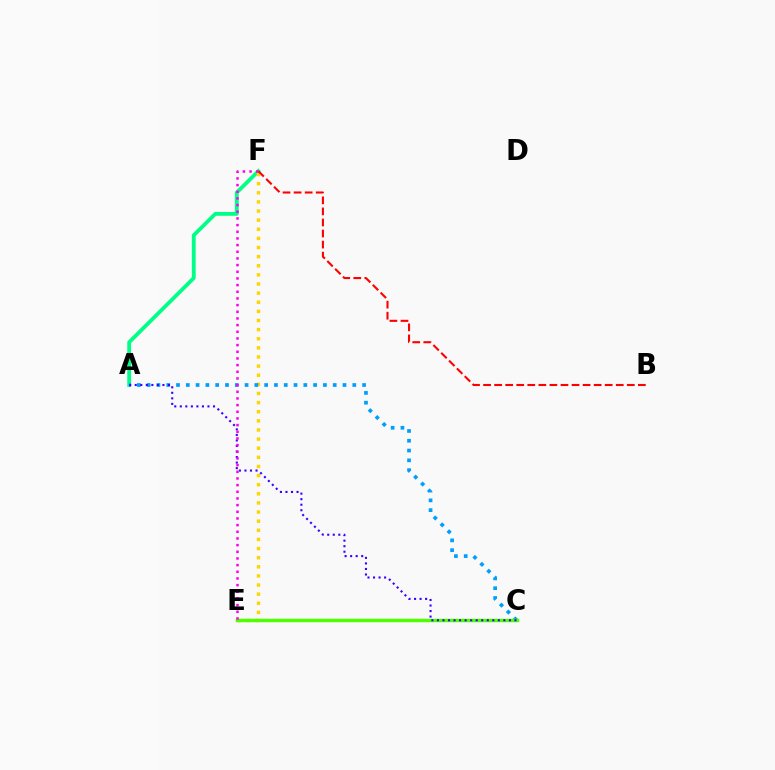{('A', 'F'): [{'color': '#00ff86', 'line_style': 'solid', 'thickness': 2.74}], ('E', 'F'): [{'color': '#ffd500', 'line_style': 'dotted', 'thickness': 2.48}, {'color': '#ff00ed', 'line_style': 'dotted', 'thickness': 1.81}], ('A', 'C'): [{'color': '#009eff', 'line_style': 'dotted', 'thickness': 2.66}, {'color': '#3700ff', 'line_style': 'dotted', 'thickness': 1.5}], ('C', 'E'): [{'color': '#4fff00', 'line_style': 'solid', 'thickness': 2.5}], ('B', 'F'): [{'color': '#ff0000', 'line_style': 'dashed', 'thickness': 1.5}]}